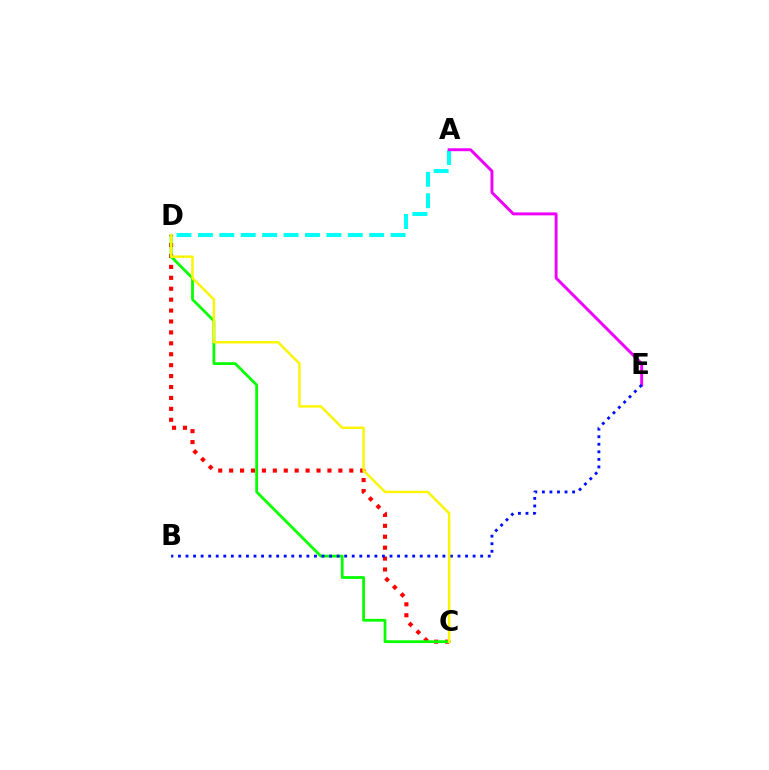{('A', 'D'): [{'color': '#00fff6', 'line_style': 'dashed', 'thickness': 2.91}], ('A', 'E'): [{'color': '#ee00ff', 'line_style': 'solid', 'thickness': 2.11}], ('C', 'D'): [{'color': '#ff0000', 'line_style': 'dotted', 'thickness': 2.97}, {'color': '#08ff00', 'line_style': 'solid', 'thickness': 2.0}, {'color': '#fcf500', 'line_style': 'solid', 'thickness': 1.76}], ('B', 'E'): [{'color': '#0010ff', 'line_style': 'dotted', 'thickness': 2.05}]}